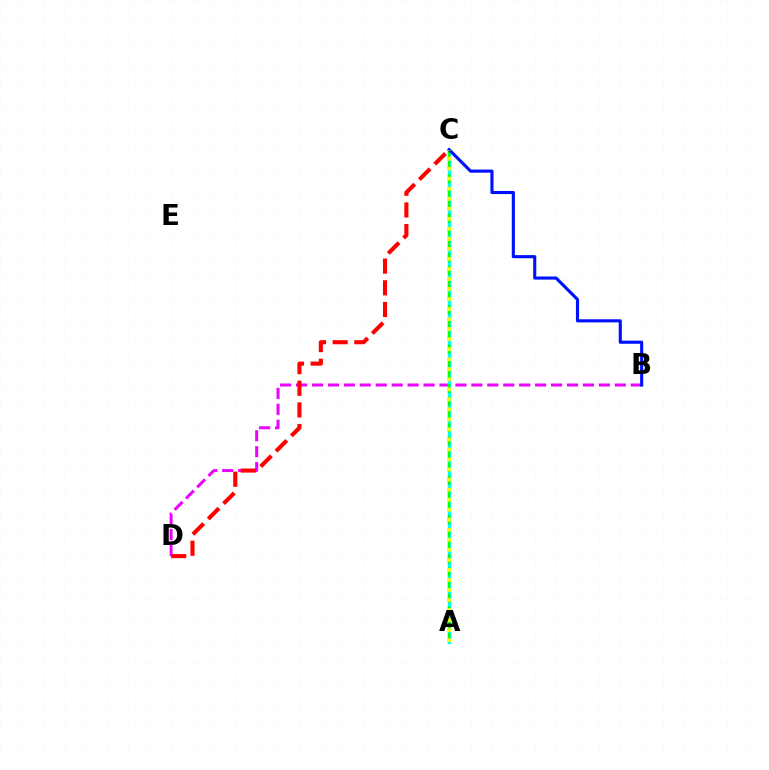{('B', 'D'): [{'color': '#ee00ff', 'line_style': 'dashed', 'thickness': 2.17}], ('A', 'C'): [{'color': '#00fff6', 'line_style': 'solid', 'thickness': 2.43}, {'color': '#08ff00', 'line_style': 'dashed', 'thickness': 1.78}, {'color': '#fcf500', 'line_style': 'dotted', 'thickness': 2.73}], ('C', 'D'): [{'color': '#ff0000', 'line_style': 'dashed', 'thickness': 2.95}], ('B', 'C'): [{'color': '#0010ff', 'line_style': 'solid', 'thickness': 2.24}]}